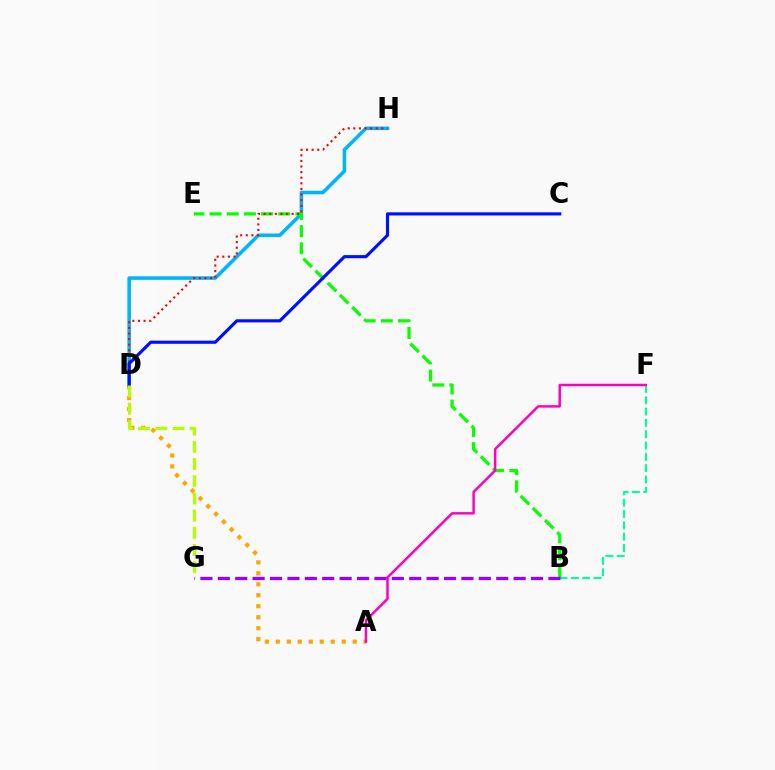{('D', 'H'): [{'color': '#00b5ff', 'line_style': 'solid', 'thickness': 2.57}, {'color': '#ff0000', 'line_style': 'dotted', 'thickness': 1.52}], ('B', 'F'): [{'color': '#00ff9d', 'line_style': 'dashed', 'thickness': 1.54}], ('B', 'E'): [{'color': '#08ff00', 'line_style': 'dashed', 'thickness': 2.33}], ('A', 'D'): [{'color': '#ffa500', 'line_style': 'dotted', 'thickness': 2.98}], ('C', 'D'): [{'color': '#0010ff', 'line_style': 'solid', 'thickness': 2.27}], ('D', 'G'): [{'color': '#b3ff00', 'line_style': 'dashed', 'thickness': 2.34}], ('A', 'F'): [{'color': '#ff00bd', 'line_style': 'solid', 'thickness': 1.78}], ('B', 'G'): [{'color': '#9b00ff', 'line_style': 'dashed', 'thickness': 2.36}]}